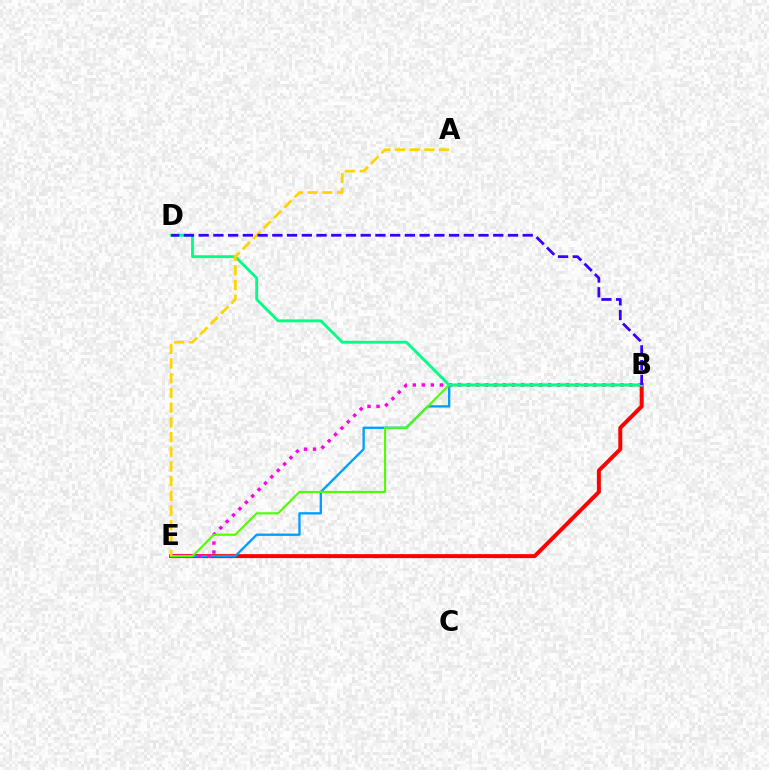{('B', 'E'): [{'color': '#ff0000', 'line_style': 'solid', 'thickness': 2.86}, {'color': '#009eff', 'line_style': 'solid', 'thickness': 1.67}, {'color': '#ff00ed', 'line_style': 'dotted', 'thickness': 2.45}, {'color': '#4fff00', 'line_style': 'solid', 'thickness': 1.53}], ('B', 'D'): [{'color': '#00ff86', 'line_style': 'solid', 'thickness': 2.06}, {'color': '#3700ff', 'line_style': 'dashed', 'thickness': 2.0}], ('A', 'E'): [{'color': '#ffd500', 'line_style': 'dashed', 'thickness': 2.0}]}